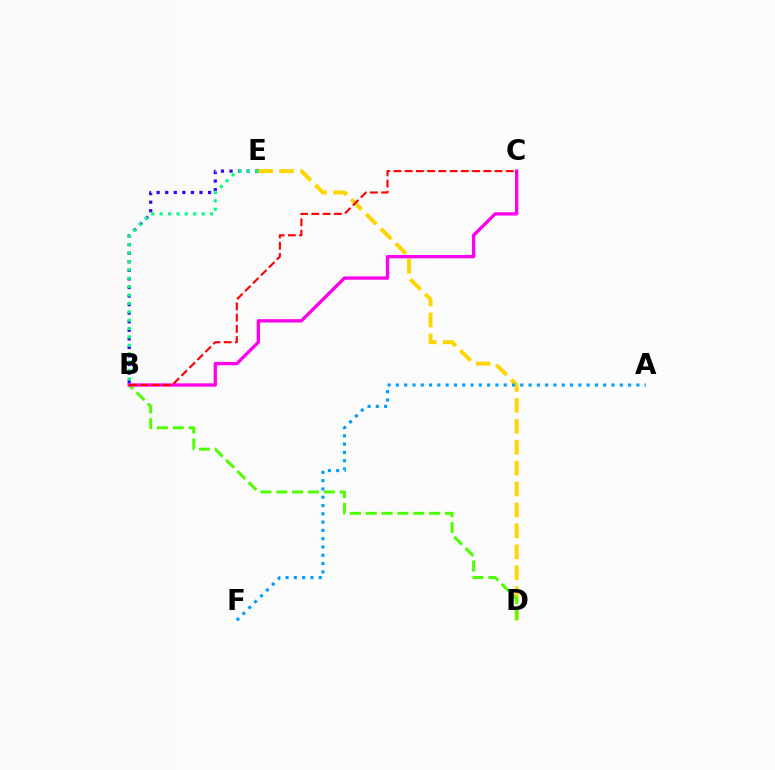{('D', 'E'): [{'color': '#ffd500', 'line_style': 'dashed', 'thickness': 2.84}], ('A', 'F'): [{'color': '#009eff', 'line_style': 'dotted', 'thickness': 2.25}], ('B', 'D'): [{'color': '#4fff00', 'line_style': 'dashed', 'thickness': 2.15}], ('B', 'C'): [{'color': '#ff00ed', 'line_style': 'solid', 'thickness': 2.38}, {'color': '#ff0000', 'line_style': 'dashed', 'thickness': 1.53}], ('B', 'E'): [{'color': '#3700ff', 'line_style': 'dotted', 'thickness': 2.33}, {'color': '#00ff86', 'line_style': 'dotted', 'thickness': 2.28}]}